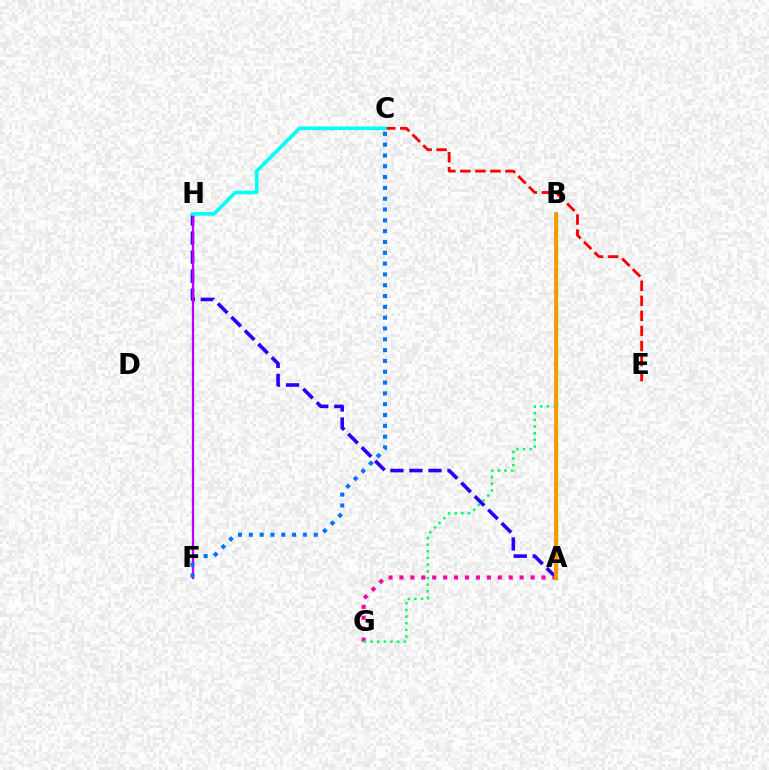{('A', 'B'): [{'color': '#3dff00', 'line_style': 'solid', 'thickness': 2.47}, {'color': '#d1ff00', 'line_style': 'dotted', 'thickness': 2.18}, {'color': '#ff9400', 'line_style': 'solid', 'thickness': 2.72}], ('A', 'H'): [{'color': '#2500ff', 'line_style': 'dashed', 'thickness': 2.59}], ('A', 'G'): [{'color': '#ff00ac', 'line_style': 'dotted', 'thickness': 2.97}], ('C', 'E'): [{'color': '#ff0000', 'line_style': 'dashed', 'thickness': 2.04}], ('F', 'H'): [{'color': '#b900ff', 'line_style': 'solid', 'thickness': 1.65}], ('C', 'H'): [{'color': '#00fff6', 'line_style': 'solid', 'thickness': 2.59}], ('B', 'G'): [{'color': '#00ff5c', 'line_style': 'dotted', 'thickness': 1.81}], ('C', 'F'): [{'color': '#0074ff', 'line_style': 'dotted', 'thickness': 2.94}]}